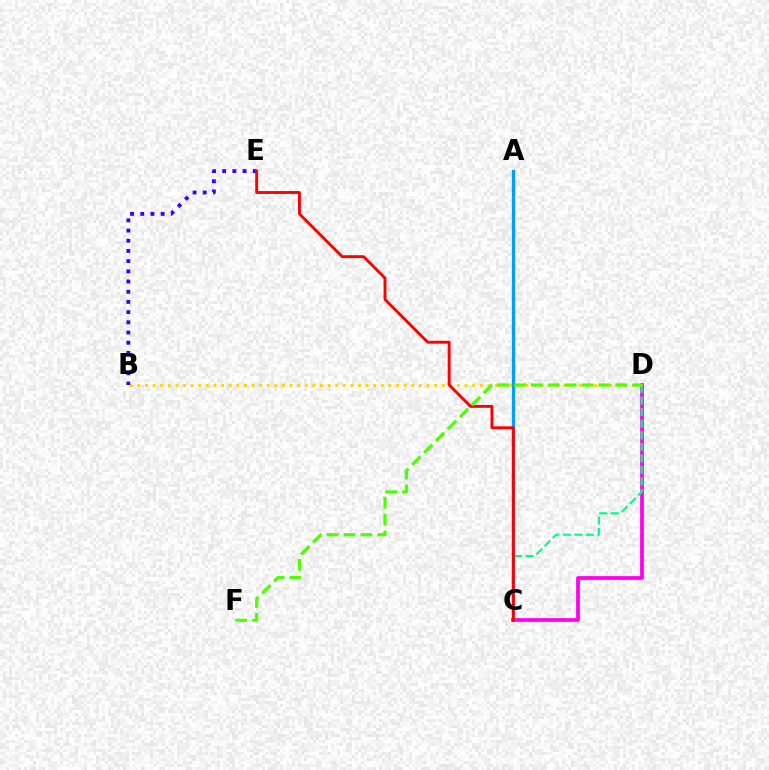{('C', 'D'): [{'color': '#ff00ed', 'line_style': 'solid', 'thickness': 2.69}, {'color': '#00ff86', 'line_style': 'dashed', 'thickness': 1.57}], ('B', 'D'): [{'color': '#ffd500', 'line_style': 'dotted', 'thickness': 2.07}], ('A', 'C'): [{'color': '#009eff', 'line_style': 'solid', 'thickness': 2.39}], ('B', 'E'): [{'color': '#3700ff', 'line_style': 'dotted', 'thickness': 2.77}], ('C', 'E'): [{'color': '#ff0000', 'line_style': 'solid', 'thickness': 2.08}], ('D', 'F'): [{'color': '#4fff00', 'line_style': 'dashed', 'thickness': 2.29}]}